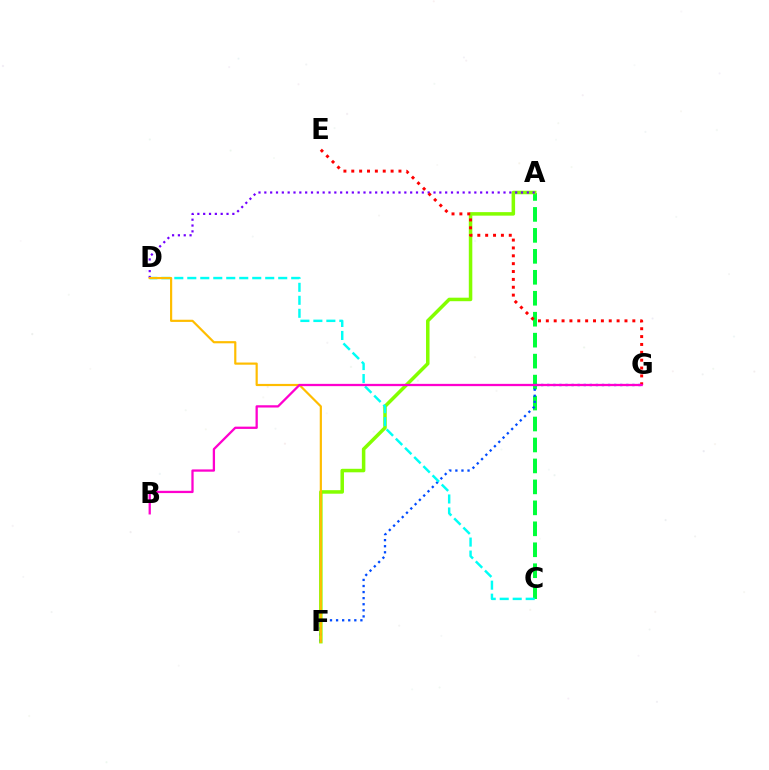{('A', 'C'): [{'color': '#00ff39', 'line_style': 'dashed', 'thickness': 2.85}], ('A', 'F'): [{'color': '#84ff00', 'line_style': 'solid', 'thickness': 2.53}], ('F', 'G'): [{'color': '#004bff', 'line_style': 'dotted', 'thickness': 1.65}], ('C', 'D'): [{'color': '#00fff6', 'line_style': 'dashed', 'thickness': 1.76}], ('A', 'D'): [{'color': '#7200ff', 'line_style': 'dotted', 'thickness': 1.58}], ('E', 'G'): [{'color': '#ff0000', 'line_style': 'dotted', 'thickness': 2.14}], ('D', 'F'): [{'color': '#ffbd00', 'line_style': 'solid', 'thickness': 1.57}], ('B', 'G'): [{'color': '#ff00cf', 'line_style': 'solid', 'thickness': 1.64}]}